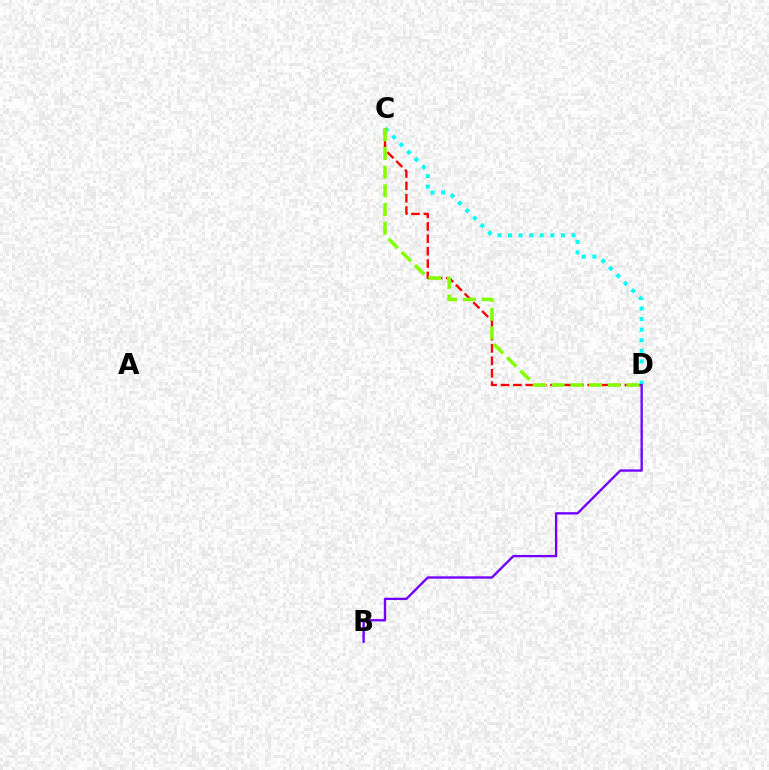{('C', 'D'): [{'color': '#ff0000', 'line_style': 'dashed', 'thickness': 1.68}, {'color': '#00fff6', 'line_style': 'dotted', 'thickness': 2.87}, {'color': '#84ff00', 'line_style': 'dashed', 'thickness': 2.54}], ('B', 'D'): [{'color': '#7200ff', 'line_style': 'solid', 'thickness': 1.69}]}